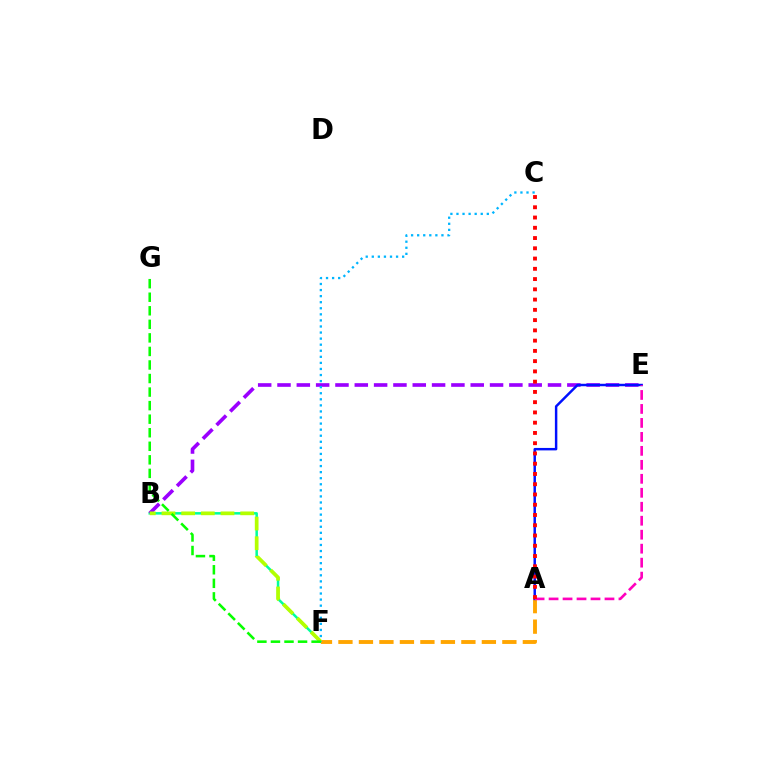{('B', 'F'): [{'color': '#00ff9d', 'line_style': 'solid', 'thickness': 1.81}, {'color': '#b3ff00', 'line_style': 'dashed', 'thickness': 2.67}], ('A', 'F'): [{'color': '#ffa500', 'line_style': 'dashed', 'thickness': 2.78}], ('B', 'E'): [{'color': '#9b00ff', 'line_style': 'dashed', 'thickness': 2.62}], ('C', 'F'): [{'color': '#00b5ff', 'line_style': 'dotted', 'thickness': 1.65}], ('F', 'G'): [{'color': '#08ff00', 'line_style': 'dashed', 'thickness': 1.84}], ('A', 'E'): [{'color': '#0010ff', 'line_style': 'solid', 'thickness': 1.77}, {'color': '#ff00bd', 'line_style': 'dashed', 'thickness': 1.9}], ('A', 'C'): [{'color': '#ff0000', 'line_style': 'dotted', 'thickness': 2.79}]}